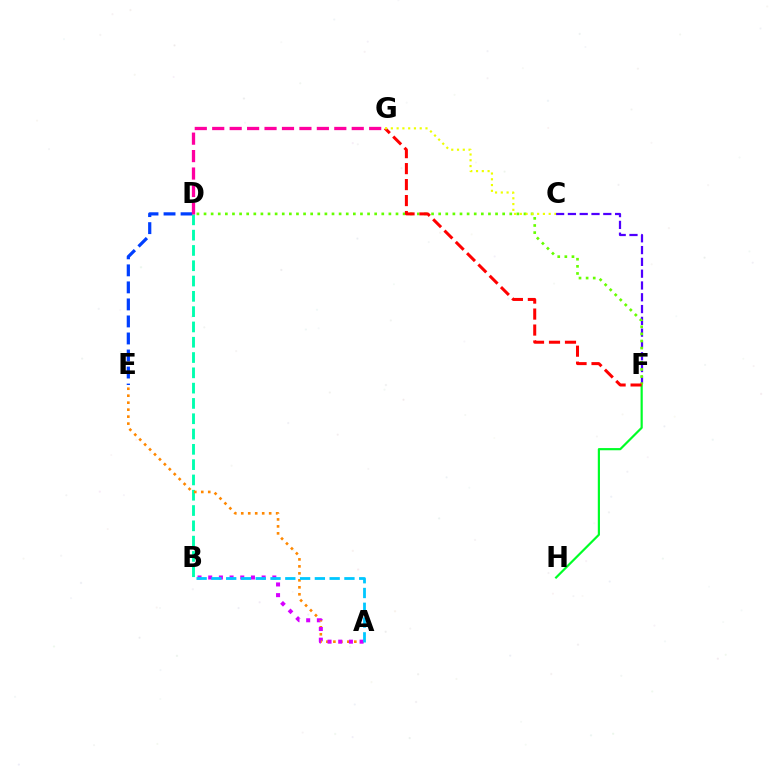{('F', 'H'): [{'color': '#00ff27', 'line_style': 'solid', 'thickness': 1.57}], ('D', 'E'): [{'color': '#003fff', 'line_style': 'dashed', 'thickness': 2.31}], ('B', 'D'): [{'color': '#00ffaf', 'line_style': 'dashed', 'thickness': 2.08}], ('C', 'F'): [{'color': '#4f00ff', 'line_style': 'dashed', 'thickness': 1.6}], ('D', 'F'): [{'color': '#66ff00', 'line_style': 'dotted', 'thickness': 1.93}], ('D', 'G'): [{'color': '#ff00a0', 'line_style': 'dashed', 'thickness': 2.37}], ('F', 'G'): [{'color': '#ff0000', 'line_style': 'dashed', 'thickness': 2.17}], ('C', 'G'): [{'color': '#eeff00', 'line_style': 'dotted', 'thickness': 1.57}], ('A', 'E'): [{'color': '#ff8800', 'line_style': 'dotted', 'thickness': 1.9}], ('A', 'B'): [{'color': '#d600ff', 'line_style': 'dotted', 'thickness': 2.9}, {'color': '#00c7ff', 'line_style': 'dashed', 'thickness': 2.01}]}